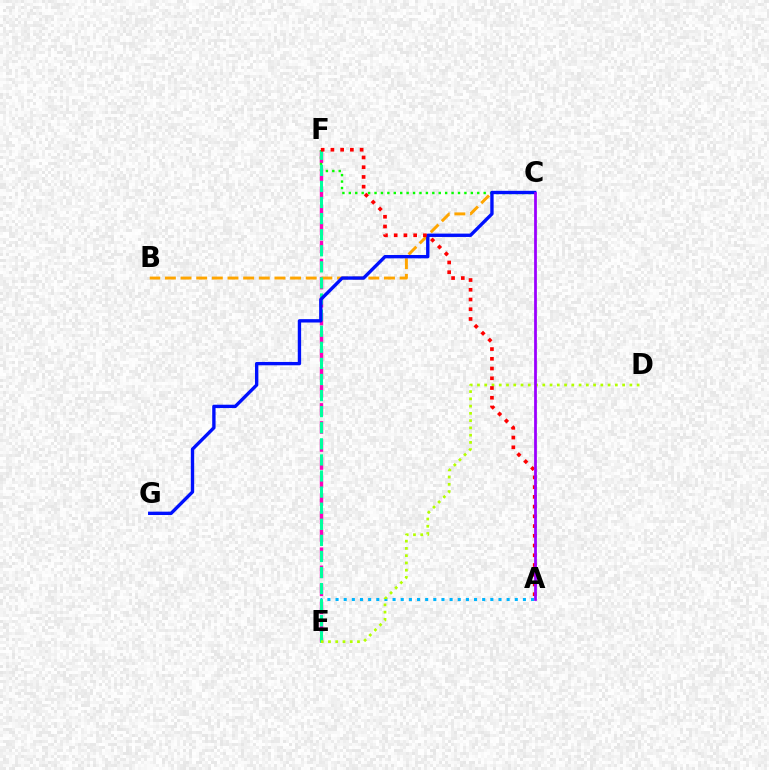{('E', 'F'): [{'color': '#ff00bd', 'line_style': 'dashed', 'thickness': 2.45}, {'color': '#00ff9d', 'line_style': 'dashed', 'thickness': 2.19}], ('B', 'C'): [{'color': '#ffa500', 'line_style': 'dashed', 'thickness': 2.13}], ('C', 'F'): [{'color': '#08ff00', 'line_style': 'dotted', 'thickness': 1.74}], ('A', 'E'): [{'color': '#00b5ff', 'line_style': 'dotted', 'thickness': 2.21}], ('C', 'G'): [{'color': '#0010ff', 'line_style': 'solid', 'thickness': 2.42}], ('D', 'E'): [{'color': '#b3ff00', 'line_style': 'dotted', 'thickness': 1.97}], ('A', 'F'): [{'color': '#ff0000', 'line_style': 'dotted', 'thickness': 2.65}], ('A', 'C'): [{'color': '#9b00ff', 'line_style': 'solid', 'thickness': 1.99}]}